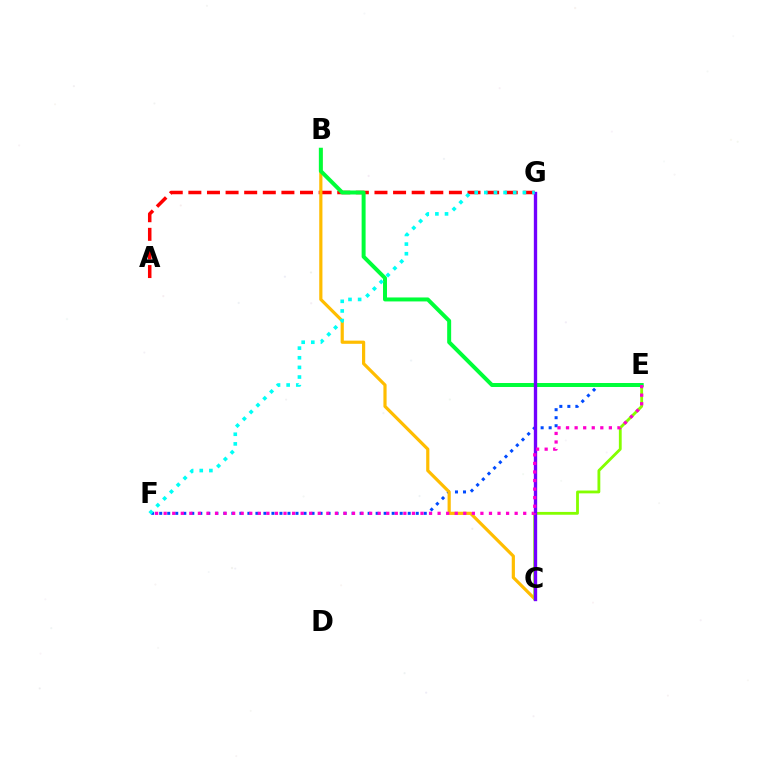{('E', 'F'): [{'color': '#004bff', 'line_style': 'dotted', 'thickness': 2.18}, {'color': '#ff00cf', 'line_style': 'dotted', 'thickness': 2.33}], ('A', 'G'): [{'color': '#ff0000', 'line_style': 'dashed', 'thickness': 2.53}], ('B', 'C'): [{'color': '#ffbd00', 'line_style': 'solid', 'thickness': 2.3}], ('C', 'E'): [{'color': '#84ff00', 'line_style': 'solid', 'thickness': 2.03}], ('B', 'E'): [{'color': '#00ff39', 'line_style': 'solid', 'thickness': 2.86}], ('C', 'G'): [{'color': '#7200ff', 'line_style': 'solid', 'thickness': 2.41}], ('F', 'G'): [{'color': '#00fff6', 'line_style': 'dotted', 'thickness': 2.62}]}